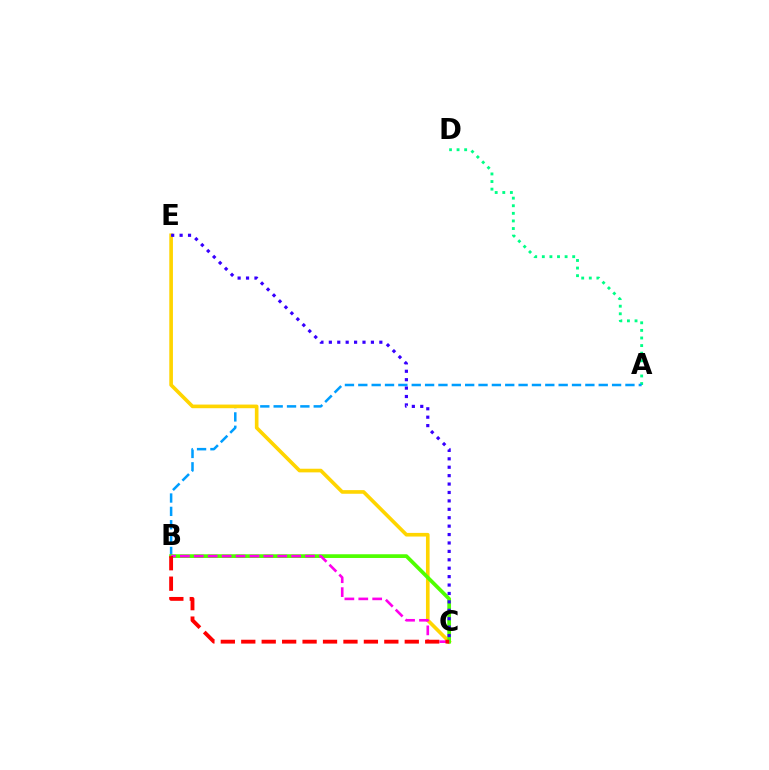{('A', 'D'): [{'color': '#00ff86', 'line_style': 'dotted', 'thickness': 2.06}], ('A', 'B'): [{'color': '#009eff', 'line_style': 'dashed', 'thickness': 1.81}], ('C', 'E'): [{'color': '#ffd500', 'line_style': 'solid', 'thickness': 2.62}, {'color': '#3700ff', 'line_style': 'dotted', 'thickness': 2.29}], ('B', 'C'): [{'color': '#4fff00', 'line_style': 'solid', 'thickness': 2.68}, {'color': '#ff00ed', 'line_style': 'dashed', 'thickness': 1.89}, {'color': '#ff0000', 'line_style': 'dashed', 'thickness': 2.78}]}